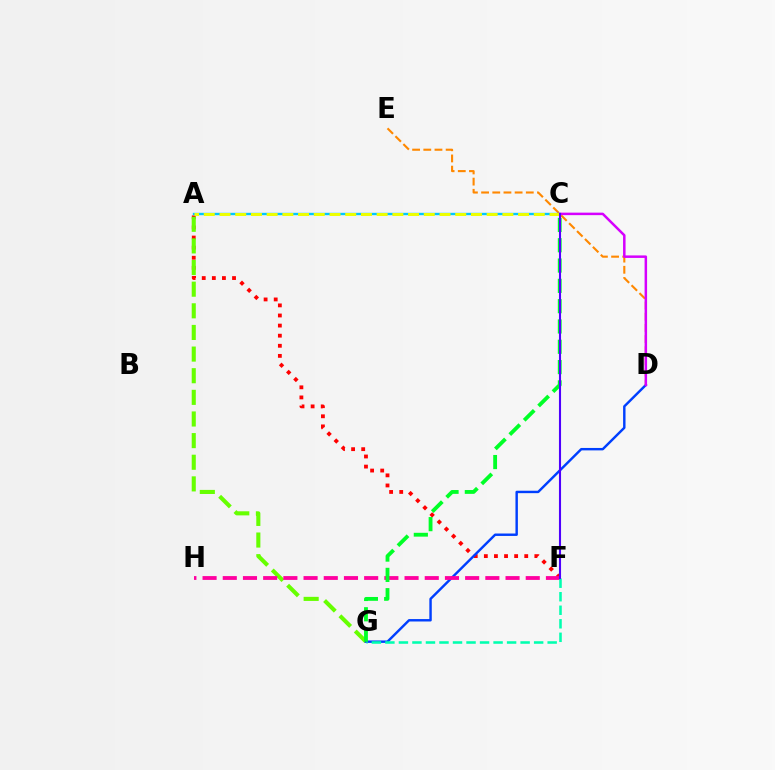{('A', 'F'): [{'color': '#ff0000', 'line_style': 'dotted', 'thickness': 2.74}], ('A', 'G'): [{'color': '#66ff00', 'line_style': 'dashed', 'thickness': 2.94}], ('D', 'G'): [{'color': '#003fff', 'line_style': 'solid', 'thickness': 1.75}], ('F', 'H'): [{'color': '#ff00a0', 'line_style': 'dashed', 'thickness': 2.74}], ('D', 'E'): [{'color': '#ff8800', 'line_style': 'dashed', 'thickness': 1.52}], ('F', 'G'): [{'color': '#00ffaf', 'line_style': 'dashed', 'thickness': 1.84}], ('A', 'C'): [{'color': '#00c7ff', 'line_style': 'solid', 'thickness': 1.71}, {'color': '#eeff00', 'line_style': 'dashed', 'thickness': 2.13}], ('C', 'G'): [{'color': '#00ff27', 'line_style': 'dashed', 'thickness': 2.76}], ('C', 'D'): [{'color': '#d600ff', 'line_style': 'solid', 'thickness': 1.8}], ('C', 'F'): [{'color': '#4f00ff', 'line_style': 'solid', 'thickness': 1.51}]}